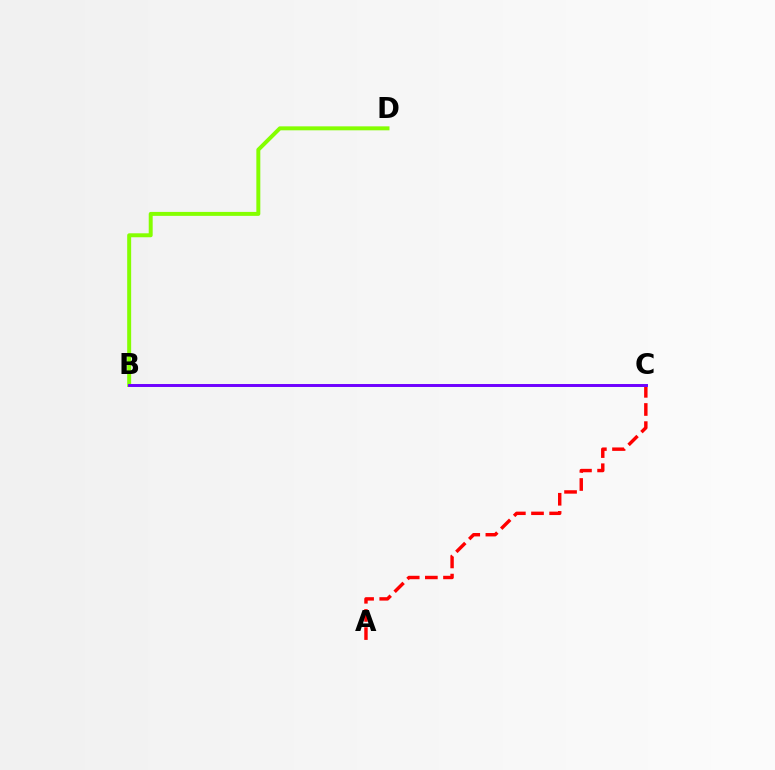{('A', 'C'): [{'color': '#ff0000', 'line_style': 'dashed', 'thickness': 2.47}], ('B', 'C'): [{'color': '#00fff6', 'line_style': 'solid', 'thickness': 1.9}, {'color': '#7200ff', 'line_style': 'solid', 'thickness': 2.11}], ('B', 'D'): [{'color': '#84ff00', 'line_style': 'solid', 'thickness': 2.85}]}